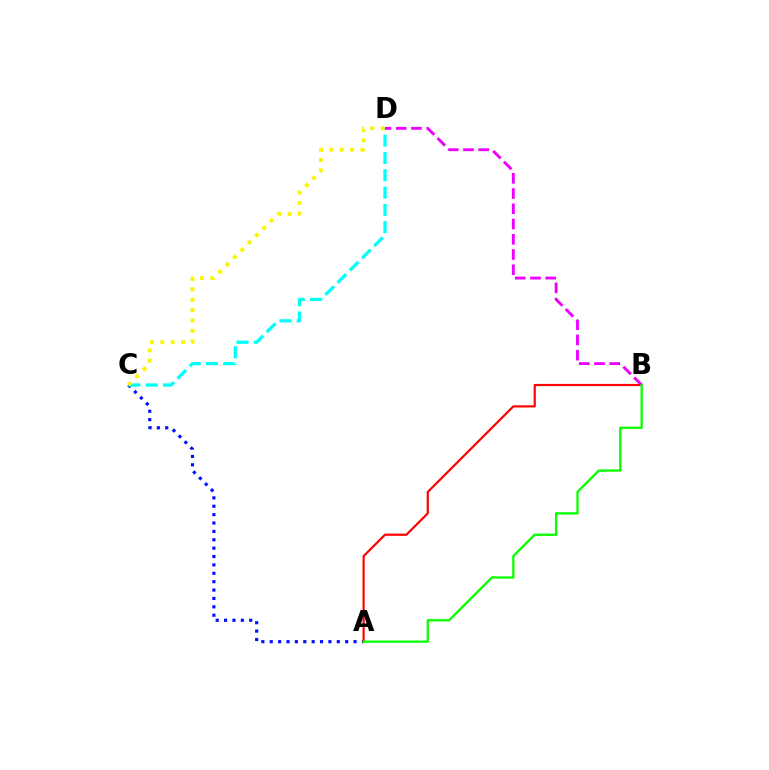{('A', 'C'): [{'color': '#0010ff', 'line_style': 'dotted', 'thickness': 2.28}], ('A', 'B'): [{'color': '#ff0000', 'line_style': 'solid', 'thickness': 1.57}, {'color': '#08ff00', 'line_style': 'solid', 'thickness': 1.65}], ('C', 'D'): [{'color': '#00fff6', 'line_style': 'dashed', 'thickness': 2.35}, {'color': '#fcf500', 'line_style': 'dotted', 'thickness': 2.82}], ('B', 'D'): [{'color': '#ee00ff', 'line_style': 'dashed', 'thickness': 2.07}]}